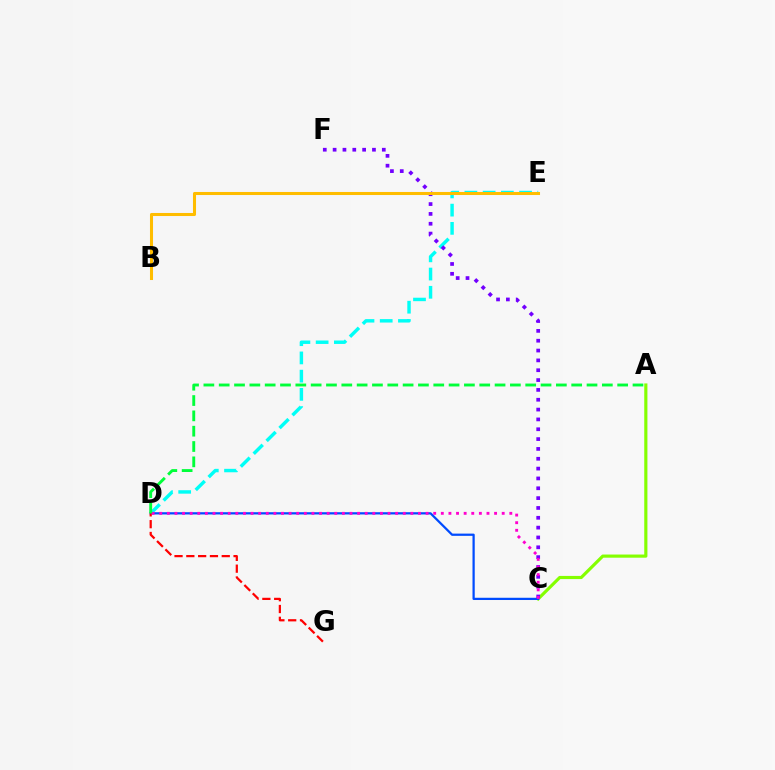{('A', 'C'): [{'color': '#84ff00', 'line_style': 'solid', 'thickness': 2.27}], ('D', 'E'): [{'color': '#00fff6', 'line_style': 'dashed', 'thickness': 2.48}], ('C', 'F'): [{'color': '#7200ff', 'line_style': 'dotted', 'thickness': 2.67}], ('C', 'D'): [{'color': '#004bff', 'line_style': 'solid', 'thickness': 1.61}, {'color': '#ff00cf', 'line_style': 'dotted', 'thickness': 2.07}], ('D', 'G'): [{'color': '#ff0000', 'line_style': 'dashed', 'thickness': 1.6}], ('B', 'E'): [{'color': '#ffbd00', 'line_style': 'solid', 'thickness': 2.19}], ('A', 'D'): [{'color': '#00ff39', 'line_style': 'dashed', 'thickness': 2.08}]}